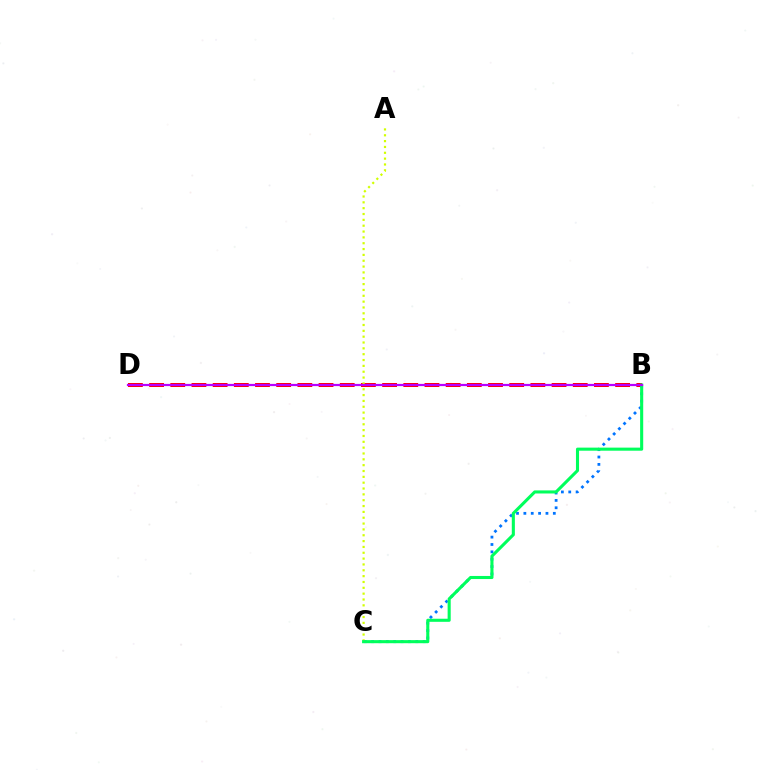{('B', 'D'): [{'color': '#ff0000', 'line_style': 'dashed', 'thickness': 2.88}, {'color': '#b900ff', 'line_style': 'solid', 'thickness': 1.59}], ('B', 'C'): [{'color': '#0074ff', 'line_style': 'dotted', 'thickness': 2.0}, {'color': '#00ff5c', 'line_style': 'solid', 'thickness': 2.22}], ('A', 'C'): [{'color': '#d1ff00', 'line_style': 'dotted', 'thickness': 1.59}]}